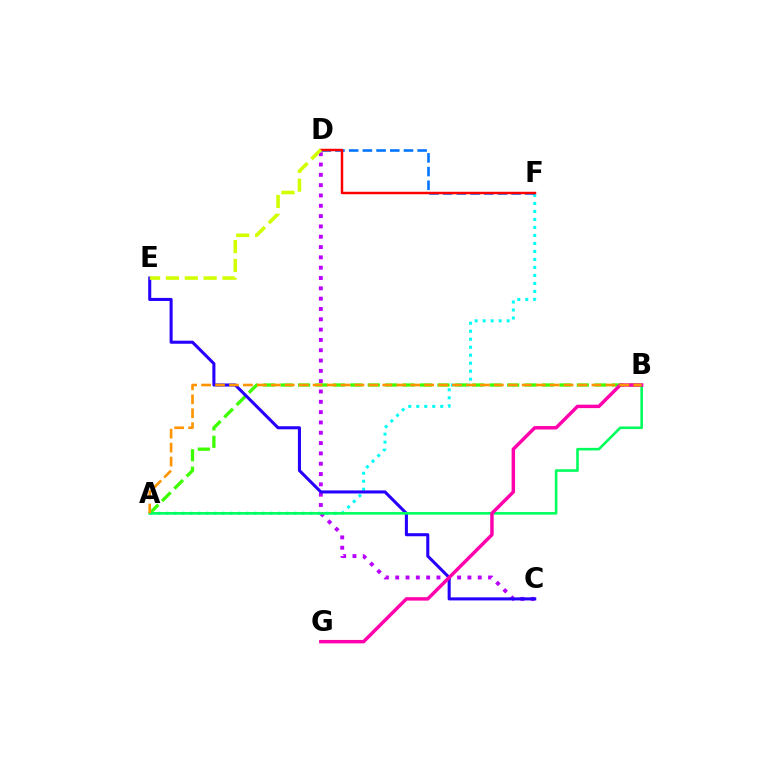{('A', 'B'): [{'color': '#3dff00', 'line_style': 'dashed', 'thickness': 2.37}, {'color': '#00ff5c', 'line_style': 'solid', 'thickness': 1.87}, {'color': '#ff9400', 'line_style': 'dashed', 'thickness': 1.89}], ('A', 'F'): [{'color': '#00fff6', 'line_style': 'dotted', 'thickness': 2.17}], ('C', 'D'): [{'color': '#b900ff', 'line_style': 'dotted', 'thickness': 2.8}], ('C', 'E'): [{'color': '#2500ff', 'line_style': 'solid', 'thickness': 2.2}], ('D', 'F'): [{'color': '#0074ff', 'line_style': 'dashed', 'thickness': 1.86}, {'color': '#ff0000', 'line_style': 'solid', 'thickness': 1.78}], ('B', 'G'): [{'color': '#ff00ac', 'line_style': 'solid', 'thickness': 2.48}], ('D', 'E'): [{'color': '#d1ff00', 'line_style': 'dashed', 'thickness': 2.56}]}